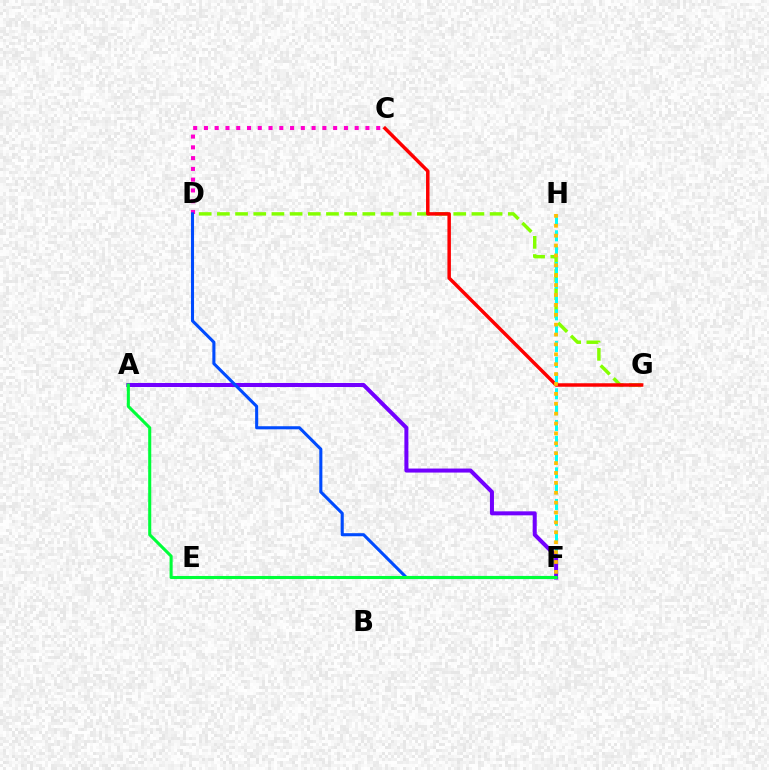{('D', 'G'): [{'color': '#84ff00', 'line_style': 'dashed', 'thickness': 2.47}], ('C', 'D'): [{'color': '#ff00cf', 'line_style': 'dotted', 'thickness': 2.93}], ('C', 'G'): [{'color': '#ff0000', 'line_style': 'solid', 'thickness': 2.51}], ('F', 'H'): [{'color': '#00fff6', 'line_style': 'dashed', 'thickness': 2.15}, {'color': '#ffbd00', 'line_style': 'dotted', 'thickness': 2.69}], ('A', 'F'): [{'color': '#7200ff', 'line_style': 'solid', 'thickness': 2.89}, {'color': '#00ff39', 'line_style': 'solid', 'thickness': 2.21}], ('D', 'F'): [{'color': '#004bff', 'line_style': 'solid', 'thickness': 2.22}]}